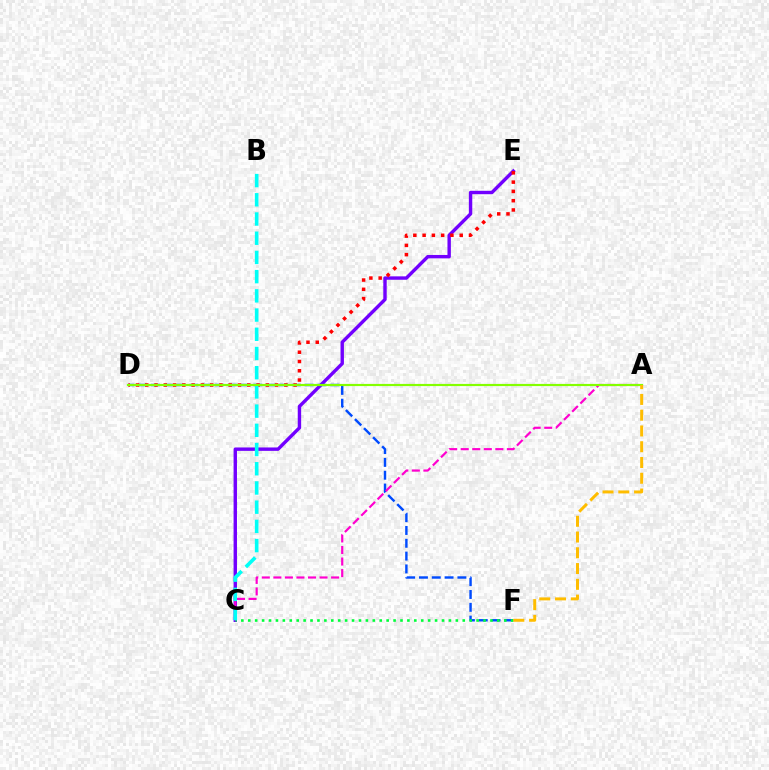{('C', 'E'): [{'color': '#7200ff', 'line_style': 'solid', 'thickness': 2.45}], ('D', 'F'): [{'color': '#004bff', 'line_style': 'dashed', 'thickness': 1.74}], ('D', 'E'): [{'color': '#ff0000', 'line_style': 'dotted', 'thickness': 2.52}], ('A', 'C'): [{'color': '#ff00cf', 'line_style': 'dashed', 'thickness': 1.57}], ('C', 'F'): [{'color': '#00ff39', 'line_style': 'dotted', 'thickness': 1.88}], ('B', 'C'): [{'color': '#00fff6', 'line_style': 'dashed', 'thickness': 2.61}], ('A', 'D'): [{'color': '#84ff00', 'line_style': 'solid', 'thickness': 1.56}], ('A', 'F'): [{'color': '#ffbd00', 'line_style': 'dashed', 'thickness': 2.14}]}